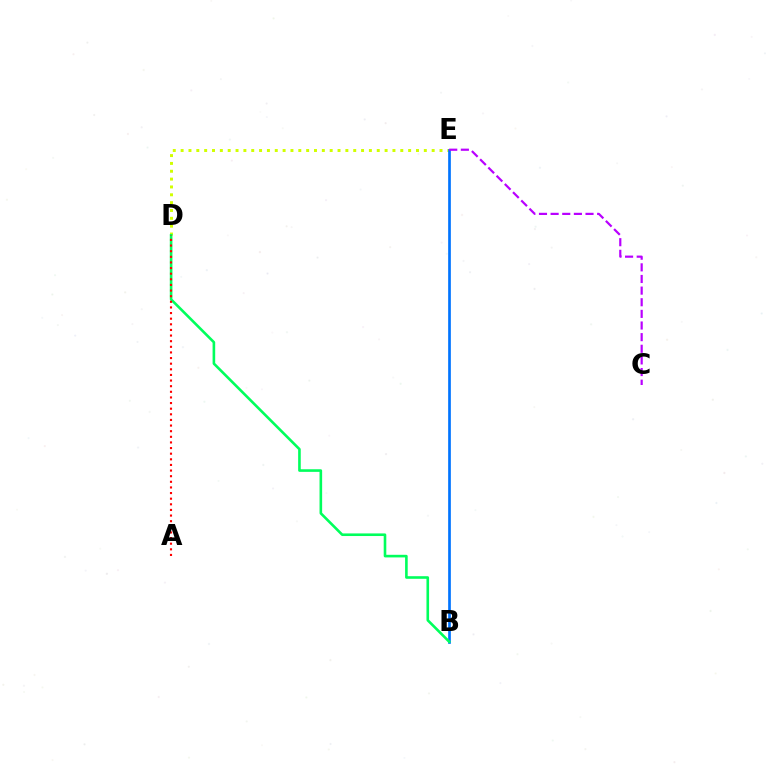{('D', 'E'): [{'color': '#d1ff00', 'line_style': 'dotted', 'thickness': 2.13}], ('B', 'E'): [{'color': '#0074ff', 'line_style': 'solid', 'thickness': 1.93}], ('C', 'E'): [{'color': '#b900ff', 'line_style': 'dashed', 'thickness': 1.58}], ('B', 'D'): [{'color': '#00ff5c', 'line_style': 'solid', 'thickness': 1.88}], ('A', 'D'): [{'color': '#ff0000', 'line_style': 'dotted', 'thickness': 1.53}]}